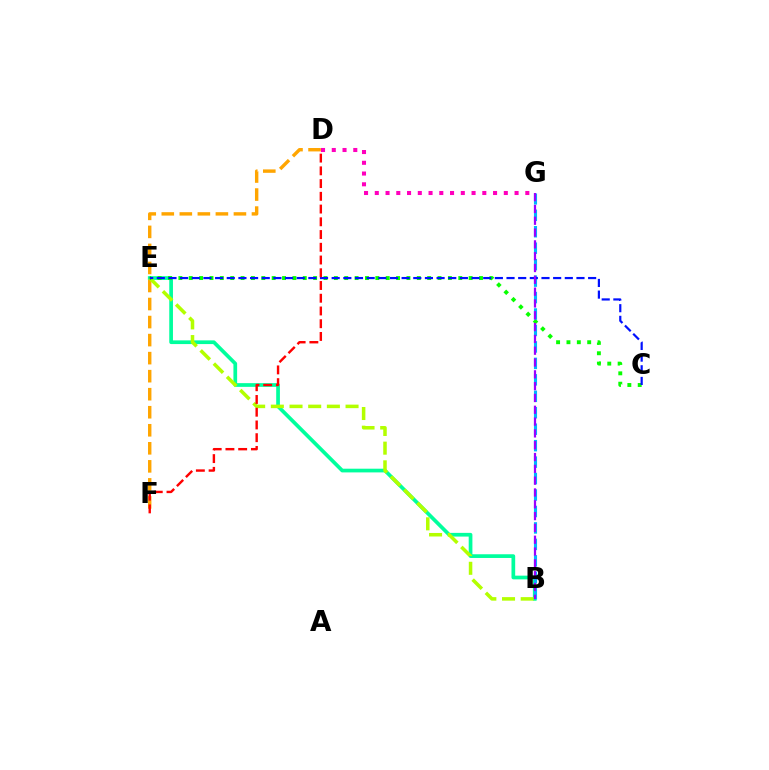{('B', 'E'): [{'color': '#00ff9d', 'line_style': 'solid', 'thickness': 2.67}, {'color': '#b3ff00', 'line_style': 'dashed', 'thickness': 2.54}], ('D', 'F'): [{'color': '#ffa500', 'line_style': 'dashed', 'thickness': 2.45}, {'color': '#ff0000', 'line_style': 'dashed', 'thickness': 1.73}], ('C', 'E'): [{'color': '#08ff00', 'line_style': 'dotted', 'thickness': 2.82}, {'color': '#0010ff', 'line_style': 'dashed', 'thickness': 1.58}], ('B', 'G'): [{'color': '#00b5ff', 'line_style': 'dashed', 'thickness': 2.24}, {'color': '#9b00ff', 'line_style': 'dashed', 'thickness': 1.6}], ('D', 'G'): [{'color': '#ff00bd', 'line_style': 'dotted', 'thickness': 2.92}]}